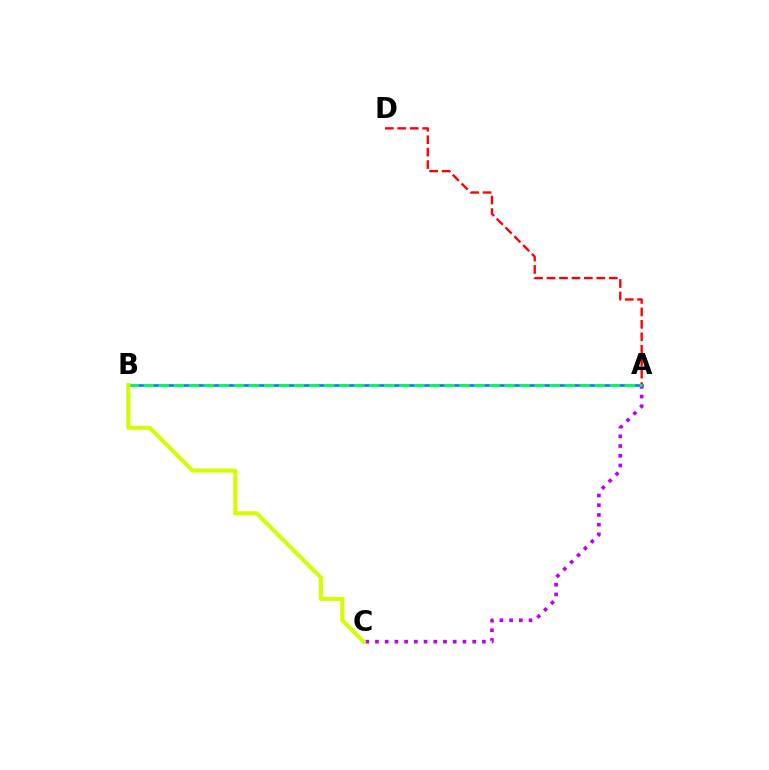{('A', 'B'): [{'color': '#0074ff', 'line_style': 'solid', 'thickness': 1.86}, {'color': '#00ff5c', 'line_style': 'dashed', 'thickness': 2.04}], ('A', 'C'): [{'color': '#b900ff', 'line_style': 'dotted', 'thickness': 2.64}], ('A', 'D'): [{'color': '#ff0000', 'line_style': 'dashed', 'thickness': 1.69}], ('B', 'C'): [{'color': '#d1ff00', 'line_style': 'solid', 'thickness': 2.94}]}